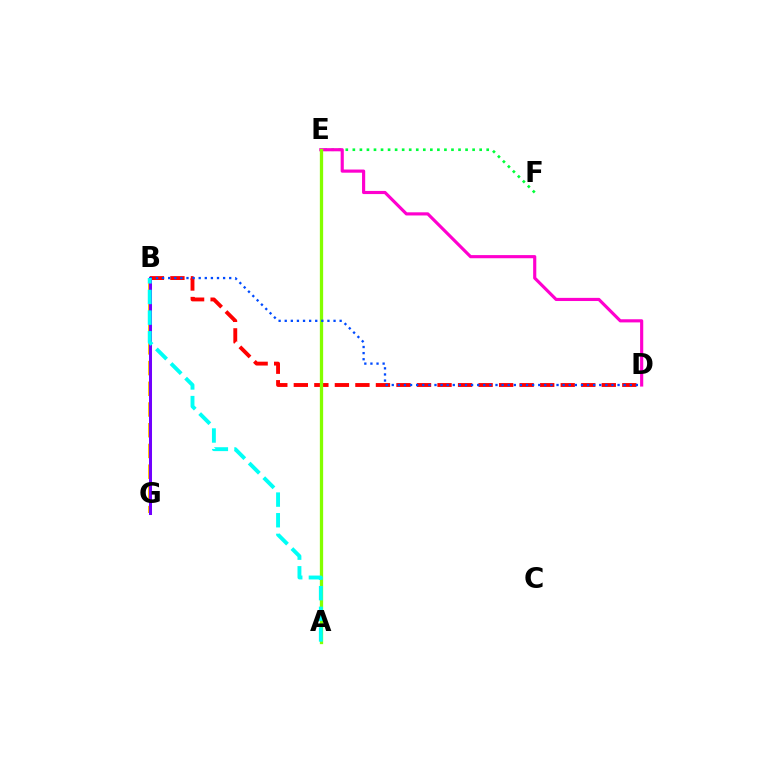{('B', 'G'): [{'color': '#ffbd00', 'line_style': 'dashed', 'thickness': 2.81}, {'color': '#7200ff', 'line_style': 'solid', 'thickness': 2.17}], ('B', 'D'): [{'color': '#ff0000', 'line_style': 'dashed', 'thickness': 2.79}, {'color': '#004bff', 'line_style': 'dotted', 'thickness': 1.66}], ('E', 'F'): [{'color': '#00ff39', 'line_style': 'dotted', 'thickness': 1.91}], ('D', 'E'): [{'color': '#ff00cf', 'line_style': 'solid', 'thickness': 2.27}], ('A', 'E'): [{'color': '#84ff00', 'line_style': 'solid', 'thickness': 2.37}], ('A', 'B'): [{'color': '#00fff6', 'line_style': 'dashed', 'thickness': 2.8}]}